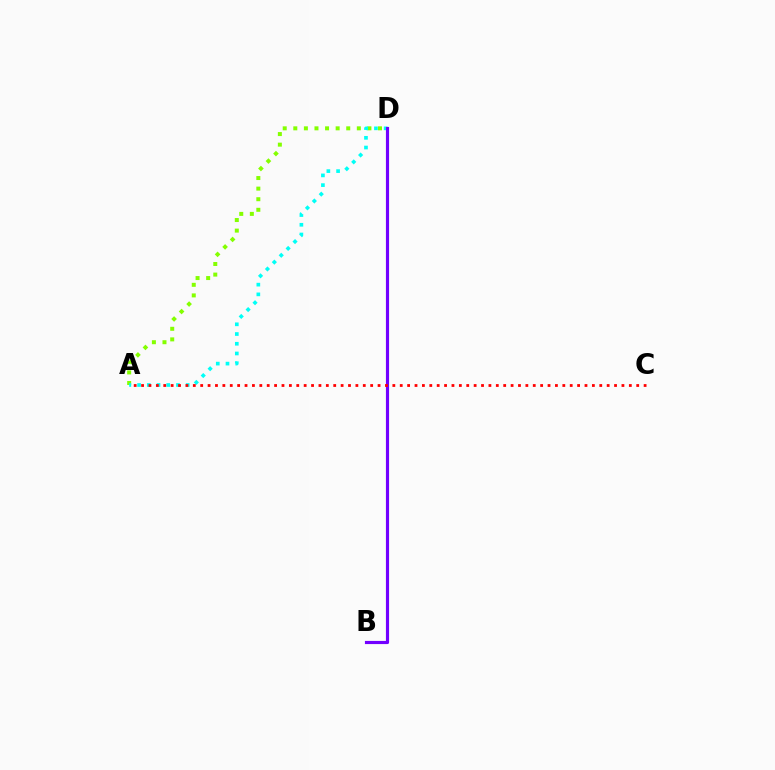{('A', 'D'): [{'color': '#84ff00', 'line_style': 'dotted', 'thickness': 2.88}, {'color': '#00fff6', 'line_style': 'dotted', 'thickness': 2.64}], ('B', 'D'): [{'color': '#7200ff', 'line_style': 'solid', 'thickness': 2.27}], ('A', 'C'): [{'color': '#ff0000', 'line_style': 'dotted', 'thickness': 2.01}]}